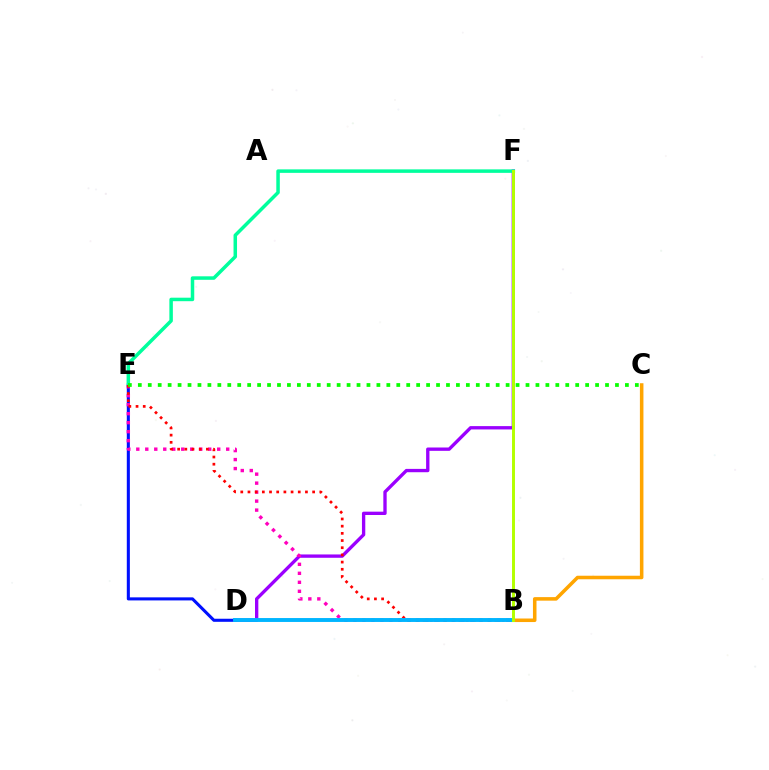{('D', 'F'): [{'color': '#9b00ff', 'line_style': 'solid', 'thickness': 2.4}], ('B', 'C'): [{'color': '#ffa500', 'line_style': 'solid', 'thickness': 2.55}], ('D', 'E'): [{'color': '#0010ff', 'line_style': 'solid', 'thickness': 2.21}], ('E', 'F'): [{'color': '#00ff9d', 'line_style': 'solid', 'thickness': 2.52}], ('B', 'E'): [{'color': '#ff00bd', 'line_style': 'dotted', 'thickness': 2.44}, {'color': '#ff0000', 'line_style': 'dotted', 'thickness': 1.95}], ('C', 'E'): [{'color': '#08ff00', 'line_style': 'dotted', 'thickness': 2.7}], ('B', 'D'): [{'color': '#00b5ff', 'line_style': 'solid', 'thickness': 2.81}], ('B', 'F'): [{'color': '#b3ff00', 'line_style': 'solid', 'thickness': 2.13}]}